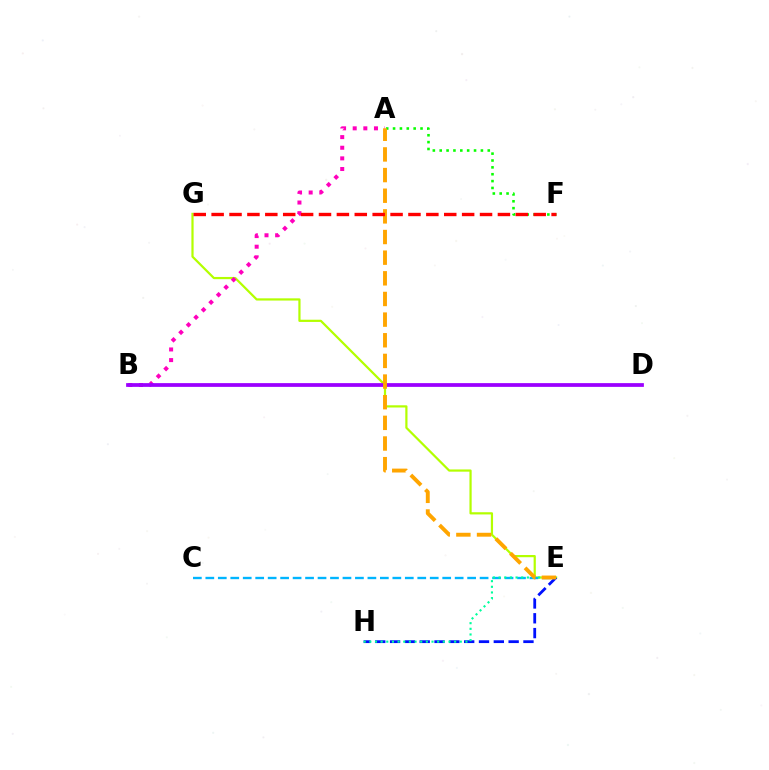{('E', 'G'): [{'color': '#b3ff00', 'line_style': 'solid', 'thickness': 1.59}], ('A', 'F'): [{'color': '#08ff00', 'line_style': 'dotted', 'thickness': 1.87}], ('E', 'H'): [{'color': '#0010ff', 'line_style': 'dashed', 'thickness': 2.01}, {'color': '#00ff9d', 'line_style': 'dotted', 'thickness': 1.54}], ('C', 'E'): [{'color': '#00b5ff', 'line_style': 'dashed', 'thickness': 1.69}], ('A', 'B'): [{'color': '#ff00bd', 'line_style': 'dotted', 'thickness': 2.89}], ('B', 'D'): [{'color': '#9b00ff', 'line_style': 'solid', 'thickness': 2.7}], ('A', 'E'): [{'color': '#ffa500', 'line_style': 'dashed', 'thickness': 2.81}], ('F', 'G'): [{'color': '#ff0000', 'line_style': 'dashed', 'thickness': 2.43}]}